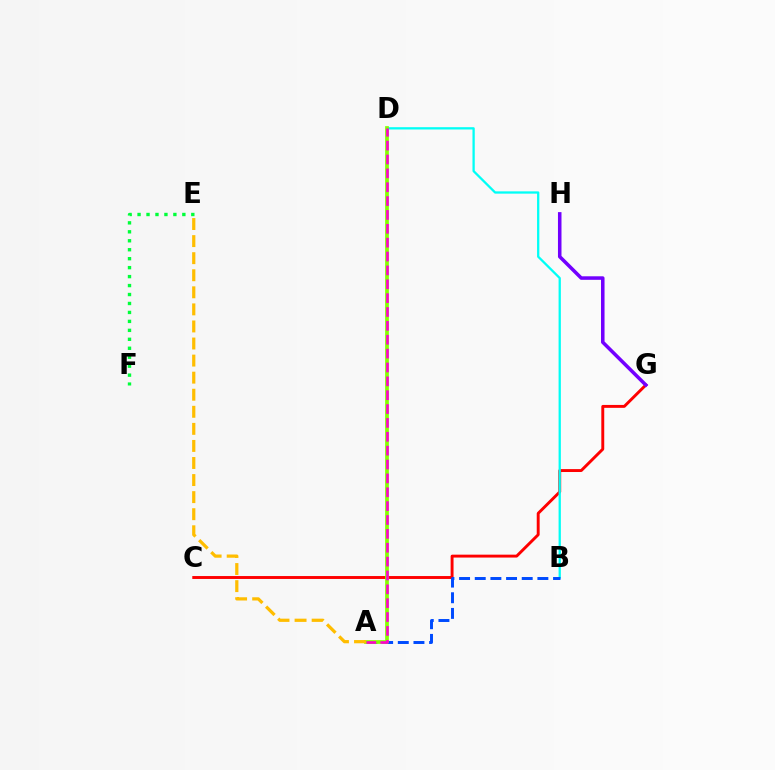{('E', 'F'): [{'color': '#00ff39', 'line_style': 'dotted', 'thickness': 2.43}], ('C', 'G'): [{'color': '#ff0000', 'line_style': 'solid', 'thickness': 2.1}], ('B', 'D'): [{'color': '#00fff6', 'line_style': 'solid', 'thickness': 1.65}], ('A', 'B'): [{'color': '#004bff', 'line_style': 'dashed', 'thickness': 2.13}], ('A', 'D'): [{'color': '#84ff00', 'line_style': 'solid', 'thickness': 2.68}, {'color': '#ff00cf', 'line_style': 'dashed', 'thickness': 1.88}], ('G', 'H'): [{'color': '#7200ff', 'line_style': 'solid', 'thickness': 2.54}], ('A', 'E'): [{'color': '#ffbd00', 'line_style': 'dashed', 'thickness': 2.32}]}